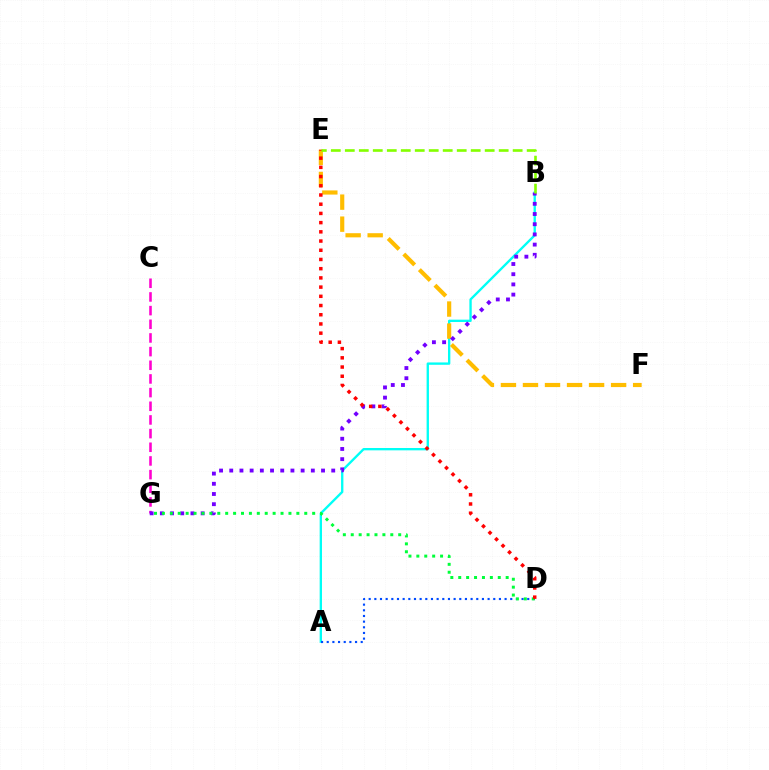{('A', 'B'): [{'color': '#00fff6', 'line_style': 'solid', 'thickness': 1.69}], ('E', 'F'): [{'color': '#ffbd00', 'line_style': 'dashed', 'thickness': 2.99}], ('C', 'G'): [{'color': '#ff00cf', 'line_style': 'dashed', 'thickness': 1.86}], ('A', 'D'): [{'color': '#004bff', 'line_style': 'dotted', 'thickness': 1.54}], ('B', 'G'): [{'color': '#7200ff', 'line_style': 'dotted', 'thickness': 2.77}], ('D', 'G'): [{'color': '#00ff39', 'line_style': 'dotted', 'thickness': 2.15}], ('D', 'E'): [{'color': '#ff0000', 'line_style': 'dotted', 'thickness': 2.5}], ('B', 'E'): [{'color': '#84ff00', 'line_style': 'dashed', 'thickness': 1.9}]}